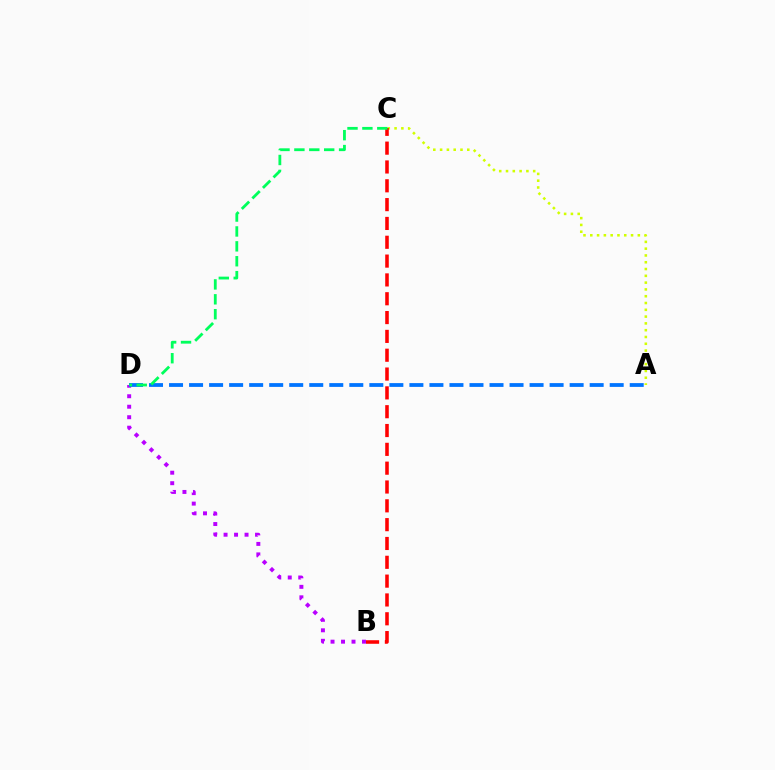{('B', 'D'): [{'color': '#b900ff', 'line_style': 'dotted', 'thickness': 2.85}], ('A', 'D'): [{'color': '#0074ff', 'line_style': 'dashed', 'thickness': 2.72}], ('A', 'C'): [{'color': '#d1ff00', 'line_style': 'dotted', 'thickness': 1.85}], ('B', 'C'): [{'color': '#ff0000', 'line_style': 'dashed', 'thickness': 2.56}], ('C', 'D'): [{'color': '#00ff5c', 'line_style': 'dashed', 'thickness': 2.02}]}